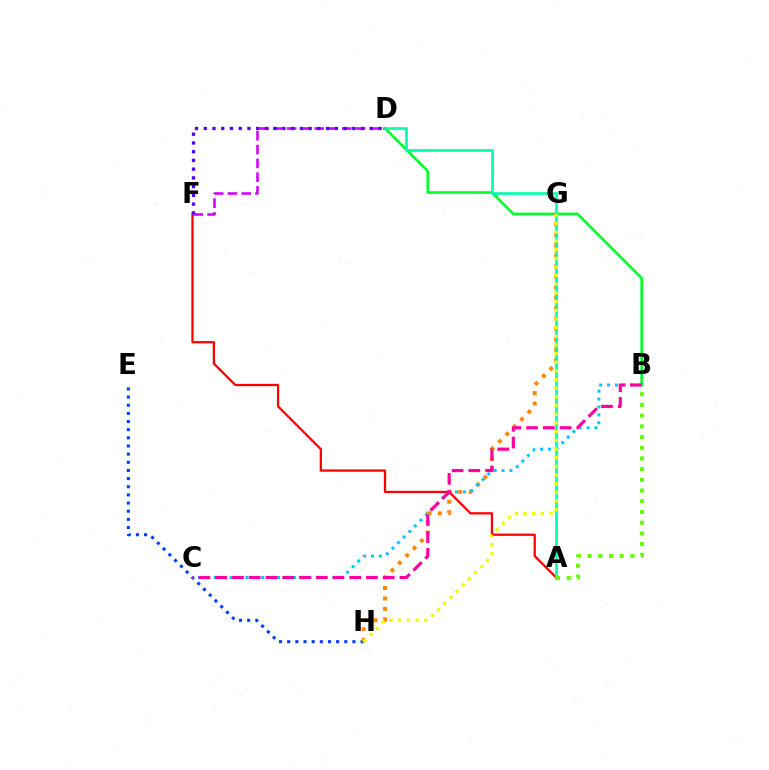{('E', 'H'): [{'color': '#003fff', 'line_style': 'dotted', 'thickness': 2.21}], ('B', 'D'): [{'color': '#00ff27', 'line_style': 'solid', 'thickness': 1.88}], ('G', 'H'): [{'color': '#ff8800', 'line_style': 'dotted', 'thickness': 2.84}, {'color': '#eeff00', 'line_style': 'dotted', 'thickness': 2.36}], ('A', 'F'): [{'color': '#ff0000', 'line_style': 'solid', 'thickness': 1.63}], ('B', 'C'): [{'color': '#00c7ff', 'line_style': 'dotted', 'thickness': 2.15}, {'color': '#ff00a0', 'line_style': 'dashed', 'thickness': 2.28}], ('D', 'F'): [{'color': '#d600ff', 'line_style': 'dashed', 'thickness': 1.87}, {'color': '#4f00ff', 'line_style': 'dotted', 'thickness': 2.37}], ('A', 'D'): [{'color': '#00ffaf', 'line_style': 'solid', 'thickness': 1.94}], ('A', 'B'): [{'color': '#66ff00', 'line_style': 'dotted', 'thickness': 2.91}]}